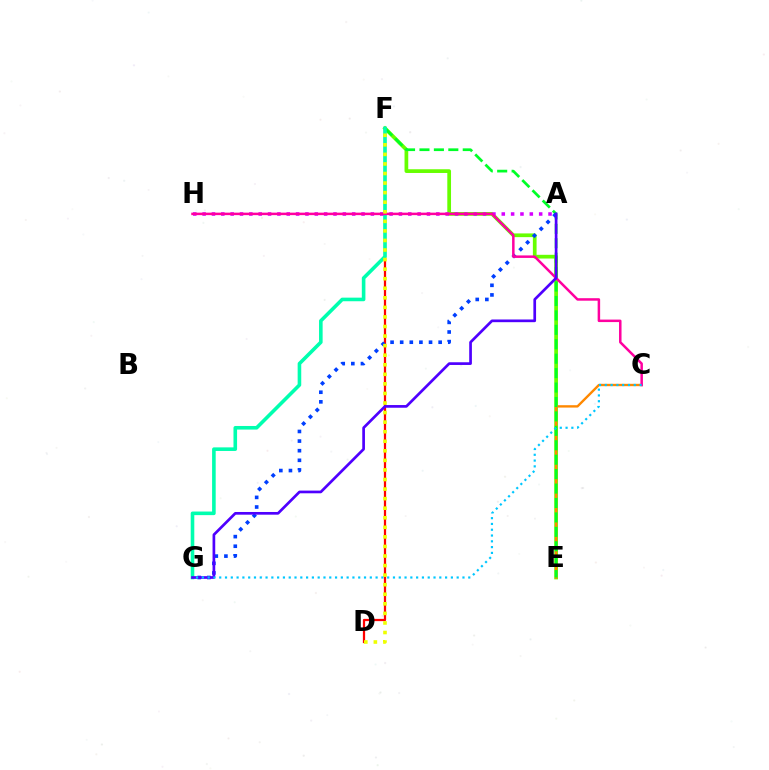{('E', 'F'): [{'color': '#66ff00', 'line_style': 'solid', 'thickness': 2.68}, {'color': '#00ff27', 'line_style': 'dashed', 'thickness': 1.96}], ('C', 'E'): [{'color': '#ff8800', 'line_style': 'solid', 'thickness': 1.71}], ('D', 'F'): [{'color': '#ff0000', 'line_style': 'solid', 'thickness': 1.61}, {'color': '#eeff00', 'line_style': 'dotted', 'thickness': 2.6}], ('A', 'G'): [{'color': '#003fff', 'line_style': 'dotted', 'thickness': 2.61}, {'color': '#4f00ff', 'line_style': 'solid', 'thickness': 1.94}], ('F', 'G'): [{'color': '#00ffaf', 'line_style': 'solid', 'thickness': 2.59}], ('A', 'H'): [{'color': '#d600ff', 'line_style': 'dotted', 'thickness': 2.54}], ('C', 'H'): [{'color': '#ff00a0', 'line_style': 'solid', 'thickness': 1.8}], ('C', 'G'): [{'color': '#00c7ff', 'line_style': 'dotted', 'thickness': 1.57}]}